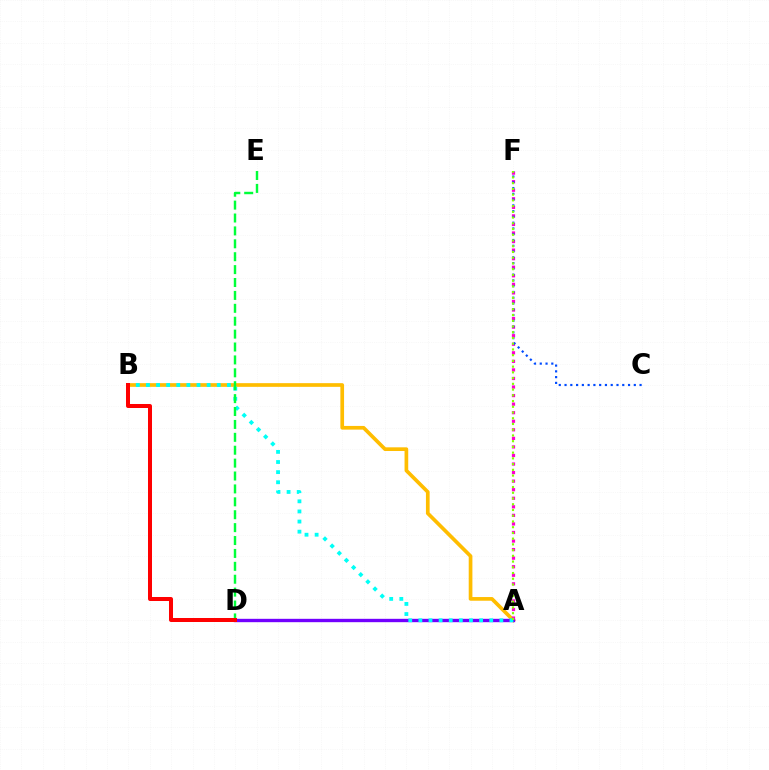{('A', 'B'): [{'color': '#ffbd00', 'line_style': 'solid', 'thickness': 2.65}, {'color': '#00fff6', 'line_style': 'dotted', 'thickness': 2.75}], ('A', 'D'): [{'color': '#7200ff', 'line_style': 'solid', 'thickness': 2.42}], ('A', 'F'): [{'color': '#ff00cf', 'line_style': 'dotted', 'thickness': 2.32}, {'color': '#84ff00', 'line_style': 'dotted', 'thickness': 1.56}], ('C', 'F'): [{'color': '#004bff', 'line_style': 'dotted', 'thickness': 1.57}], ('D', 'E'): [{'color': '#00ff39', 'line_style': 'dashed', 'thickness': 1.75}], ('B', 'D'): [{'color': '#ff0000', 'line_style': 'solid', 'thickness': 2.89}]}